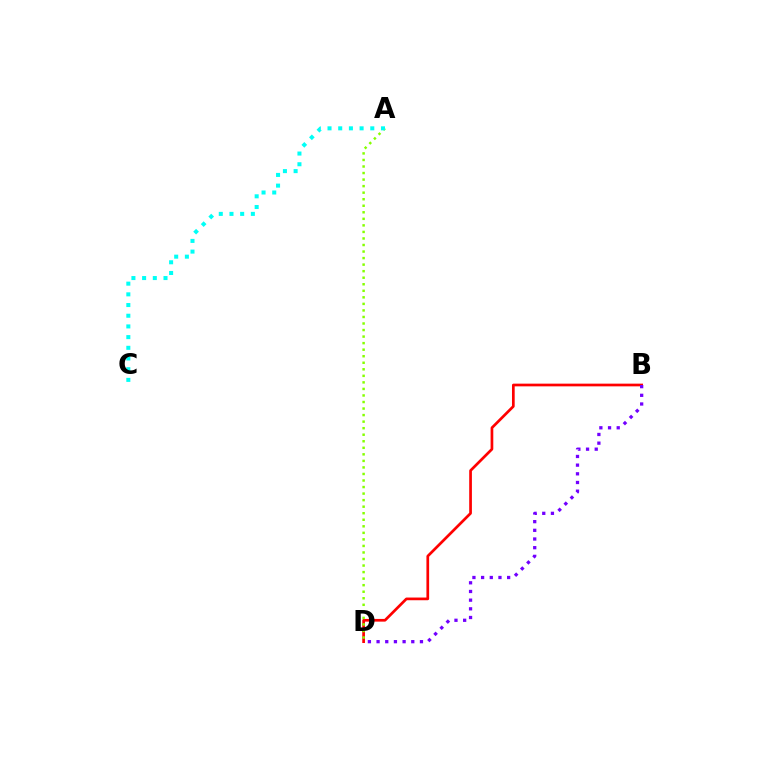{('B', 'D'): [{'color': '#ff0000', 'line_style': 'solid', 'thickness': 1.95}, {'color': '#7200ff', 'line_style': 'dotted', 'thickness': 2.36}], ('A', 'D'): [{'color': '#84ff00', 'line_style': 'dotted', 'thickness': 1.78}], ('A', 'C'): [{'color': '#00fff6', 'line_style': 'dotted', 'thickness': 2.91}]}